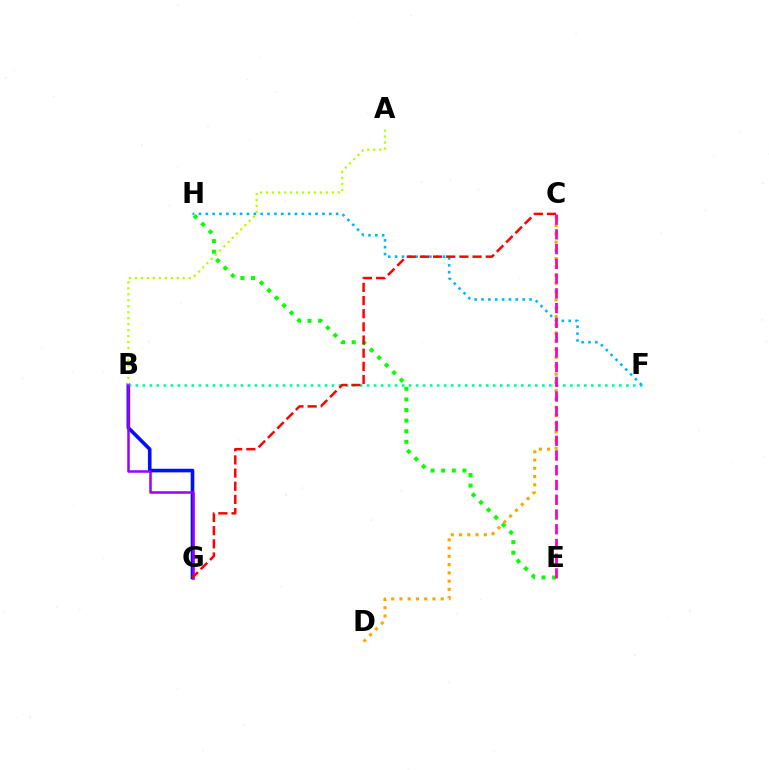{('B', 'G'): [{'color': '#0010ff', 'line_style': 'solid', 'thickness': 2.6}, {'color': '#9b00ff', 'line_style': 'solid', 'thickness': 1.82}], ('A', 'B'): [{'color': '#b3ff00', 'line_style': 'dotted', 'thickness': 1.62}], ('B', 'F'): [{'color': '#00ff9d', 'line_style': 'dotted', 'thickness': 1.9}], ('F', 'H'): [{'color': '#00b5ff', 'line_style': 'dotted', 'thickness': 1.86}], ('E', 'H'): [{'color': '#08ff00', 'line_style': 'dotted', 'thickness': 2.88}], ('C', 'D'): [{'color': '#ffa500', 'line_style': 'dotted', 'thickness': 2.24}], ('C', 'E'): [{'color': '#ff00bd', 'line_style': 'dashed', 'thickness': 2.0}], ('C', 'G'): [{'color': '#ff0000', 'line_style': 'dashed', 'thickness': 1.79}]}